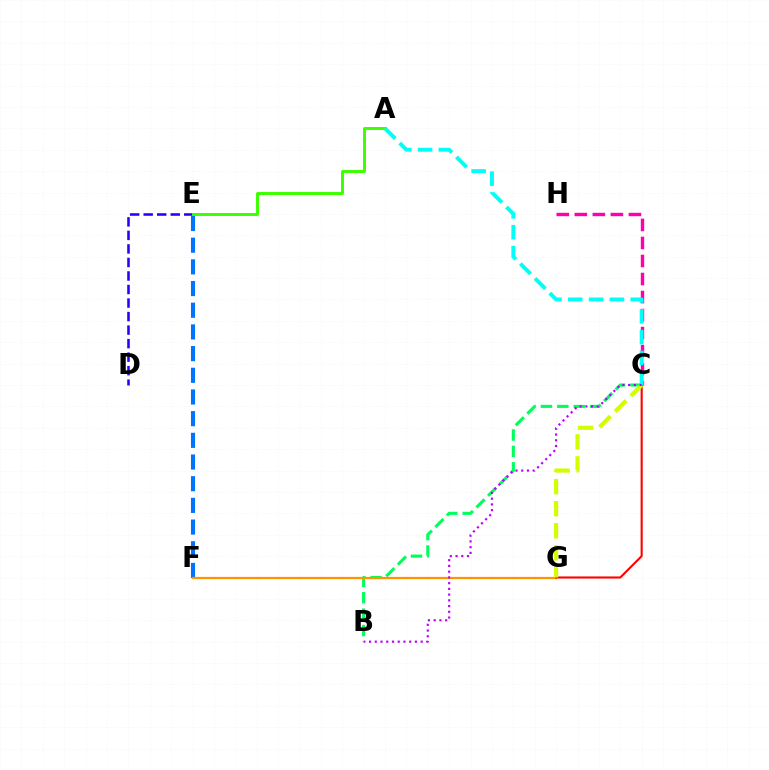{('D', 'E'): [{'color': '#2500ff', 'line_style': 'dashed', 'thickness': 1.84}], ('B', 'C'): [{'color': '#00ff5c', 'line_style': 'dashed', 'thickness': 2.23}, {'color': '#b900ff', 'line_style': 'dotted', 'thickness': 1.56}], ('A', 'E'): [{'color': '#3dff00', 'line_style': 'solid', 'thickness': 2.12}], ('C', 'H'): [{'color': '#ff00ac', 'line_style': 'dashed', 'thickness': 2.45}], ('E', 'F'): [{'color': '#0074ff', 'line_style': 'dashed', 'thickness': 2.95}], ('F', 'G'): [{'color': '#ff9400', 'line_style': 'solid', 'thickness': 1.61}], ('C', 'G'): [{'color': '#ff0000', 'line_style': 'solid', 'thickness': 1.51}, {'color': '#d1ff00', 'line_style': 'dashed', 'thickness': 3.0}], ('A', 'C'): [{'color': '#00fff6', 'line_style': 'dashed', 'thickness': 2.83}]}